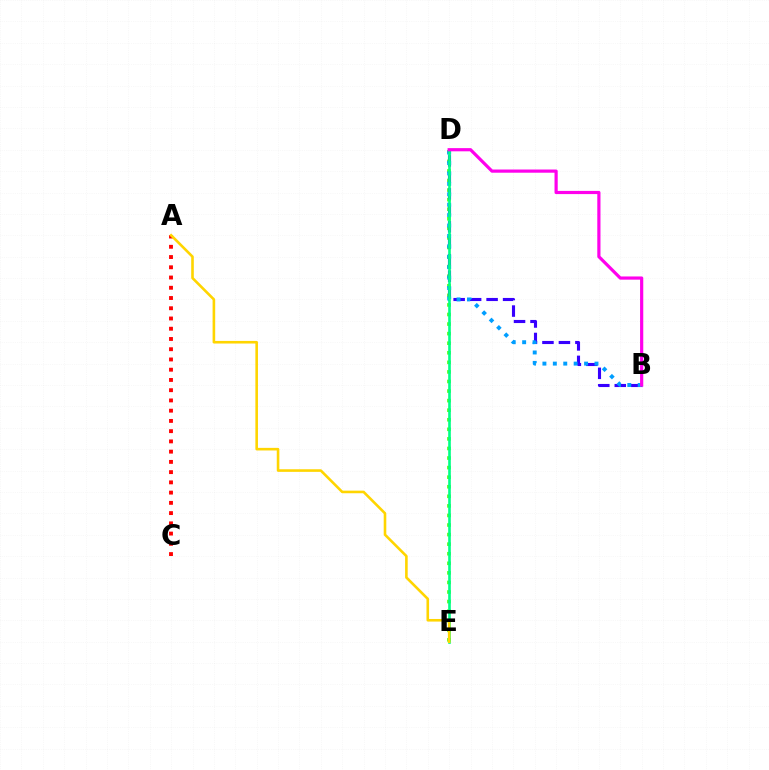{('D', 'E'): [{'color': '#4fff00', 'line_style': 'dotted', 'thickness': 2.6}, {'color': '#00ff86', 'line_style': 'solid', 'thickness': 1.9}], ('B', 'D'): [{'color': '#3700ff', 'line_style': 'dashed', 'thickness': 2.24}, {'color': '#009eff', 'line_style': 'dotted', 'thickness': 2.83}, {'color': '#ff00ed', 'line_style': 'solid', 'thickness': 2.3}], ('A', 'C'): [{'color': '#ff0000', 'line_style': 'dotted', 'thickness': 2.78}], ('A', 'E'): [{'color': '#ffd500', 'line_style': 'solid', 'thickness': 1.87}]}